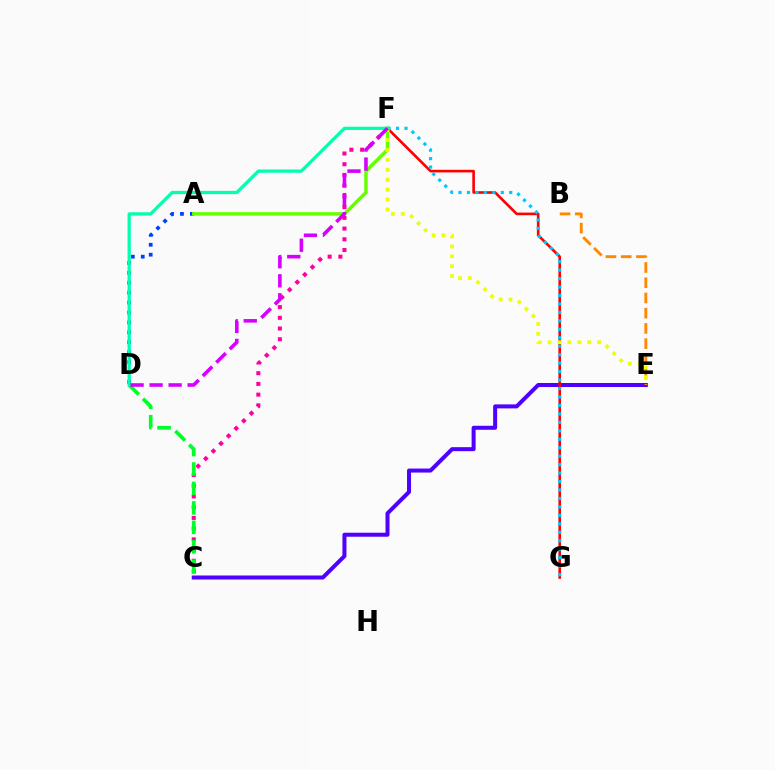{('A', 'D'): [{'color': '#003fff', 'line_style': 'dotted', 'thickness': 2.69}], ('C', 'E'): [{'color': '#4f00ff', 'line_style': 'solid', 'thickness': 2.88}], ('C', 'F'): [{'color': '#ff00a0', 'line_style': 'dotted', 'thickness': 2.91}], ('F', 'G'): [{'color': '#ff0000', 'line_style': 'solid', 'thickness': 1.89}, {'color': '#00c7ff', 'line_style': 'dotted', 'thickness': 2.3}], ('B', 'E'): [{'color': '#ff8800', 'line_style': 'dashed', 'thickness': 2.07}], ('A', 'F'): [{'color': '#66ff00', 'line_style': 'solid', 'thickness': 2.49}], ('C', 'D'): [{'color': '#00ff27', 'line_style': 'dashed', 'thickness': 2.64}], ('E', 'F'): [{'color': '#eeff00', 'line_style': 'dotted', 'thickness': 2.69}], ('D', 'F'): [{'color': '#00ffaf', 'line_style': 'solid', 'thickness': 2.34}, {'color': '#d600ff', 'line_style': 'dashed', 'thickness': 2.58}]}